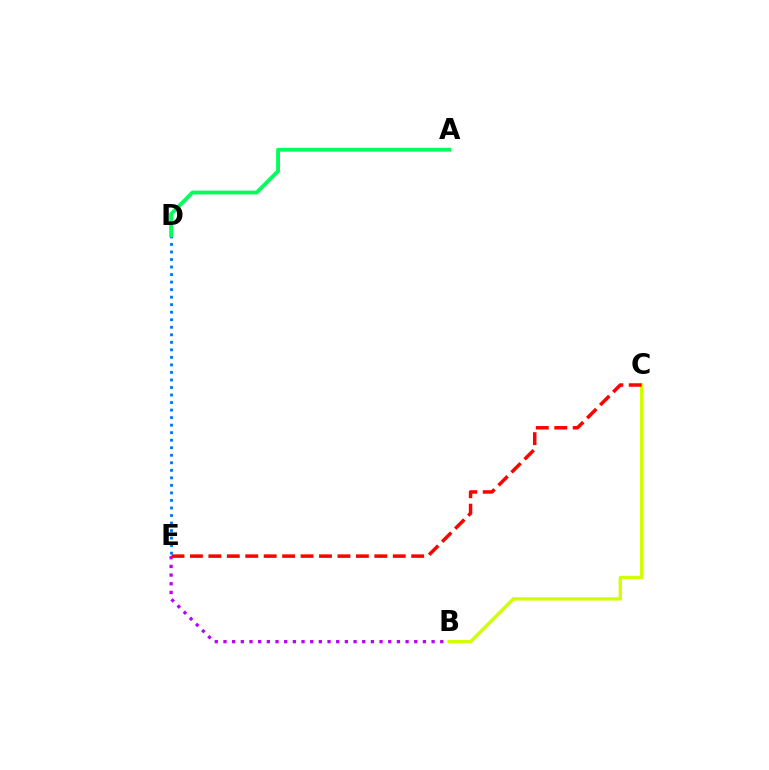{('B', 'E'): [{'color': '#b900ff', 'line_style': 'dotted', 'thickness': 2.36}], ('B', 'C'): [{'color': '#d1ff00', 'line_style': 'solid', 'thickness': 2.39}], ('C', 'E'): [{'color': '#ff0000', 'line_style': 'dashed', 'thickness': 2.51}], ('D', 'E'): [{'color': '#0074ff', 'line_style': 'dotted', 'thickness': 2.05}], ('A', 'D'): [{'color': '#00ff5c', 'line_style': 'solid', 'thickness': 2.76}]}